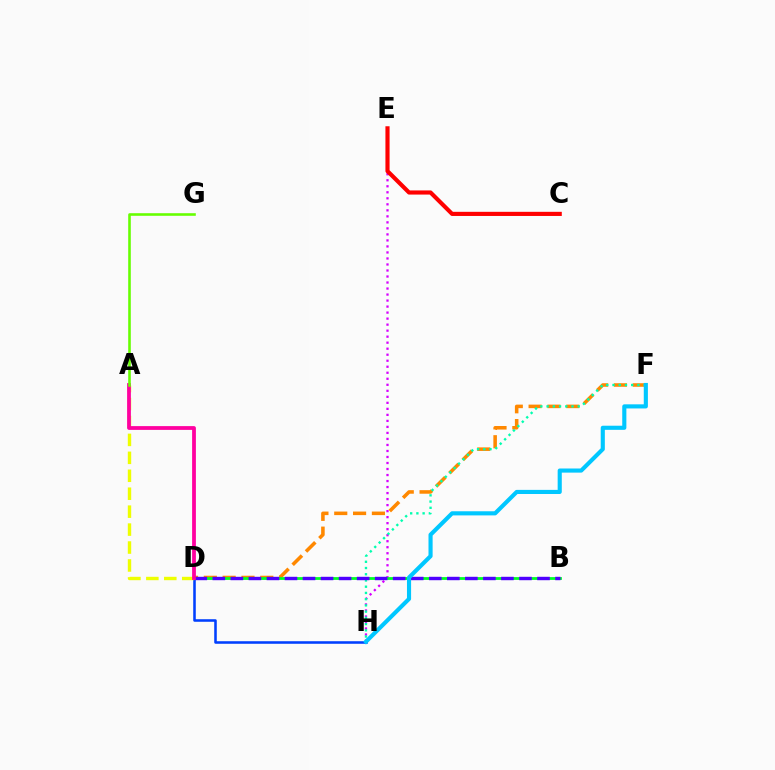{('D', 'F'): [{'color': '#ff8800', 'line_style': 'dashed', 'thickness': 2.56}], ('D', 'H'): [{'color': '#003fff', 'line_style': 'solid', 'thickness': 1.84}], ('E', 'H'): [{'color': '#d600ff', 'line_style': 'dotted', 'thickness': 1.63}], ('C', 'E'): [{'color': '#ff0000', 'line_style': 'solid', 'thickness': 2.98}], ('B', 'D'): [{'color': '#00ff27', 'line_style': 'solid', 'thickness': 2.02}, {'color': '#4f00ff', 'line_style': 'dashed', 'thickness': 2.45}], ('F', 'H'): [{'color': '#00ffaf', 'line_style': 'dotted', 'thickness': 1.69}, {'color': '#00c7ff', 'line_style': 'solid', 'thickness': 2.97}], ('A', 'D'): [{'color': '#eeff00', 'line_style': 'dashed', 'thickness': 2.44}, {'color': '#ff00a0', 'line_style': 'solid', 'thickness': 2.72}], ('A', 'G'): [{'color': '#66ff00', 'line_style': 'solid', 'thickness': 1.87}]}